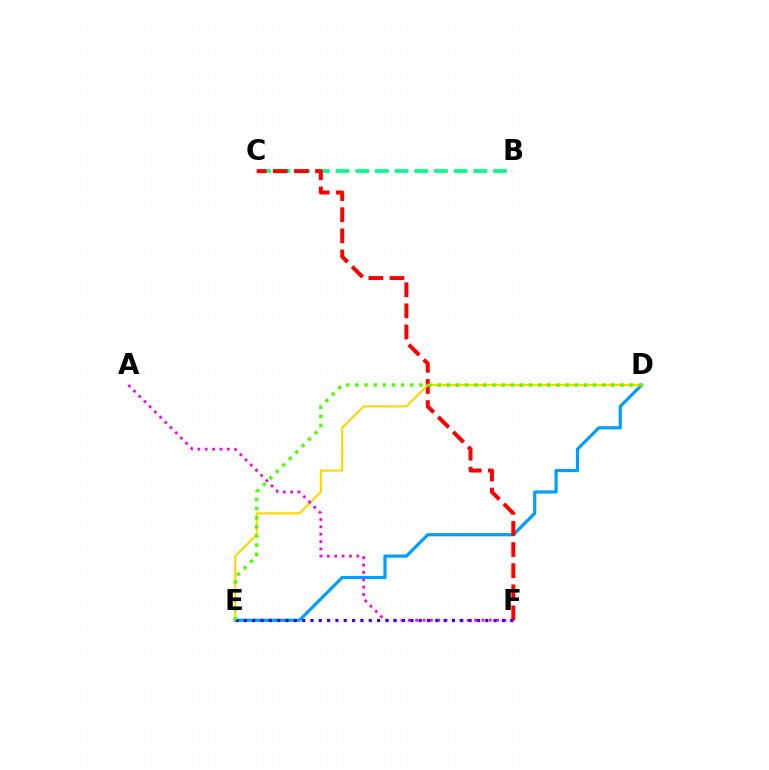{('D', 'E'): [{'color': '#009eff', 'line_style': 'solid', 'thickness': 2.29}, {'color': '#ffd500', 'line_style': 'solid', 'thickness': 1.51}, {'color': '#4fff00', 'line_style': 'dotted', 'thickness': 2.48}], ('B', 'C'): [{'color': '#00ff86', 'line_style': 'dashed', 'thickness': 2.67}], ('C', 'F'): [{'color': '#ff0000', 'line_style': 'dashed', 'thickness': 2.87}], ('A', 'F'): [{'color': '#ff00ed', 'line_style': 'dotted', 'thickness': 2.0}], ('E', 'F'): [{'color': '#3700ff', 'line_style': 'dotted', 'thickness': 2.26}]}